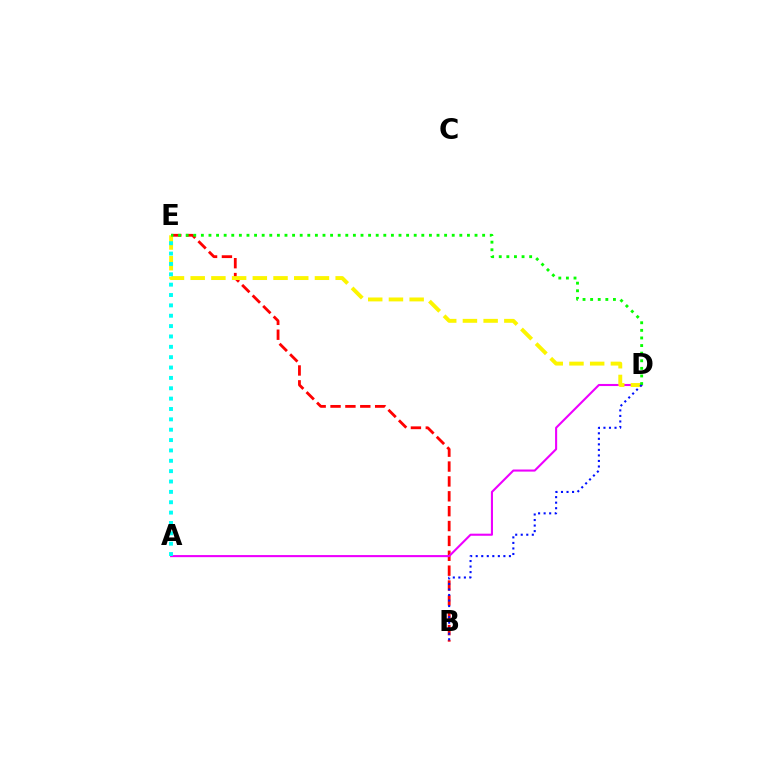{('B', 'E'): [{'color': '#ff0000', 'line_style': 'dashed', 'thickness': 2.02}], ('A', 'D'): [{'color': '#ee00ff', 'line_style': 'solid', 'thickness': 1.51}], ('D', 'E'): [{'color': '#fcf500', 'line_style': 'dashed', 'thickness': 2.81}, {'color': '#08ff00', 'line_style': 'dotted', 'thickness': 2.07}], ('A', 'E'): [{'color': '#00fff6', 'line_style': 'dotted', 'thickness': 2.82}], ('B', 'D'): [{'color': '#0010ff', 'line_style': 'dotted', 'thickness': 1.5}]}